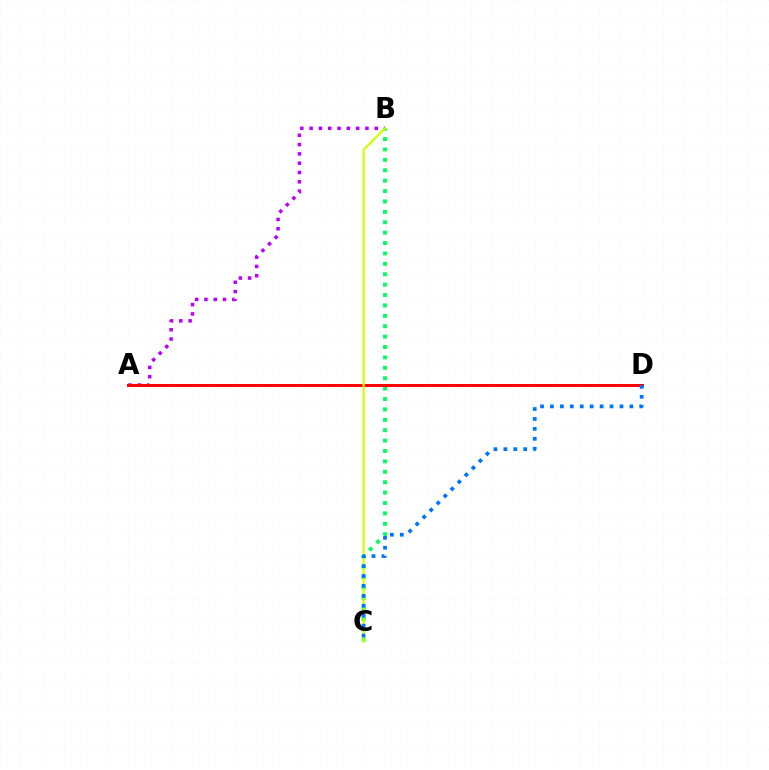{('B', 'C'): [{'color': '#00ff5c', 'line_style': 'dotted', 'thickness': 2.83}, {'color': '#d1ff00', 'line_style': 'solid', 'thickness': 1.58}], ('A', 'B'): [{'color': '#b900ff', 'line_style': 'dotted', 'thickness': 2.53}], ('A', 'D'): [{'color': '#ff0000', 'line_style': 'solid', 'thickness': 2.14}], ('C', 'D'): [{'color': '#0074ff', 'line_style': 'dotted', 'thickness': 2.7}]}